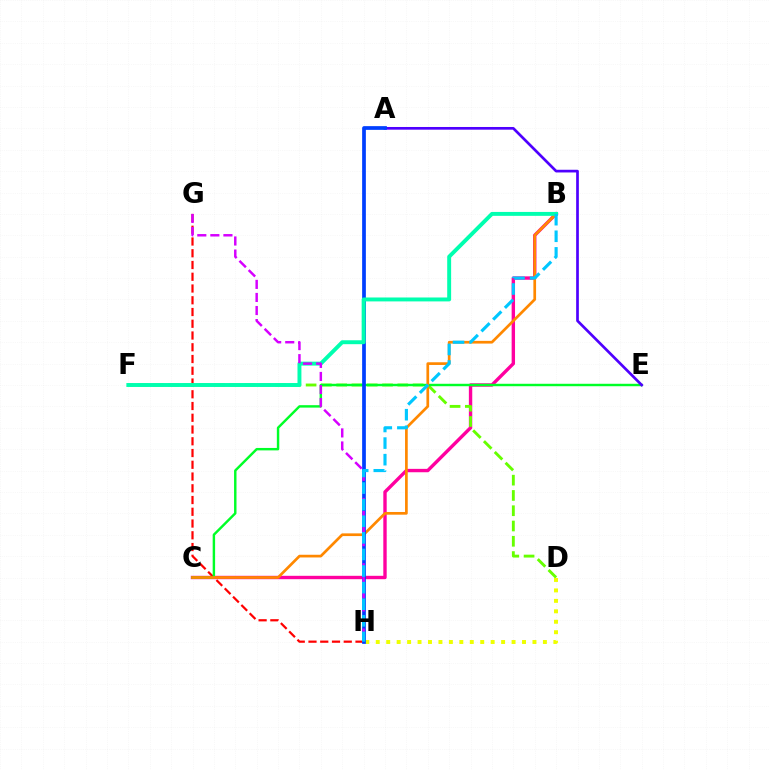{('B', 'C'): [{'color': '#ff00a0', 'line_style': 'solid', 'thickness': 2.44}, {'color': '#ff8800', 'line_style': 'solid', 'thickness': 1.94}], ('G', 'H'): [{'color': '#ff0000', 'line_style': 'dashed', 'thickness': 1.6}, {'color': '#d600ff', 'line_style': 'dashed', 'thickness': 1.77}], ('D', 'F'): [{'color': '#66ff00', 'line_style': 'dashed', 'thickness': 2.08}], ('C', 'E'): [{'color': '#00ff27', 'line_style': 'solid', 'thickness': 1.75}], ('A', 'E'): [{'color': '#4f00ff', 'line_style': 'solid', 'thickness': 1.94}], ('D', 'H'): [{'color': '#eeff00', 'line_style': 'dotted', 'thickness': 2.84}], ('A', 'H'): [{'color': '#003fff', 'line_style': 'solid', 'thickness': 2.68}], ('B', 'F'): [{'color': '#00ffaf', 'line_style': 'solid', 'thickness': 2.82}], ('B', 'H'): [{'color': '#00c7ff', 'line_style': 'dashed', 'thickness': 2.25}]}